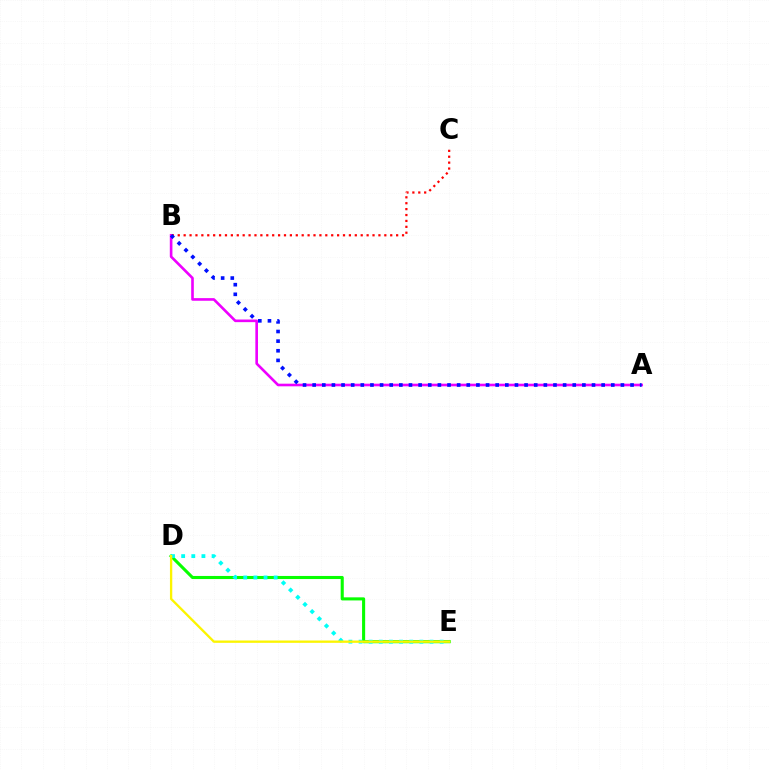{('D', 'E'): [{'color': '#08ff00', 'line_style': 'solid', 'thickness': 2.22}, {'color': '#00fff6', 'line_style': 'dotted', 'thickness': 2.75}, {'color': '#fcf500', 'line_style': 'solid', 'thickness': 1.67}], ('A', 'B'): [{'color': '#ee00ff', 'line_style': 'solid', 'thickness': 1.89}, {'color': '#0010ff', 'line_style': 'dotted', 'thickness': 2.62}], ('B', 'C'): [{'color': '#ff0000', 'line_style': 'dotted', 'thickness': 1.6}]}